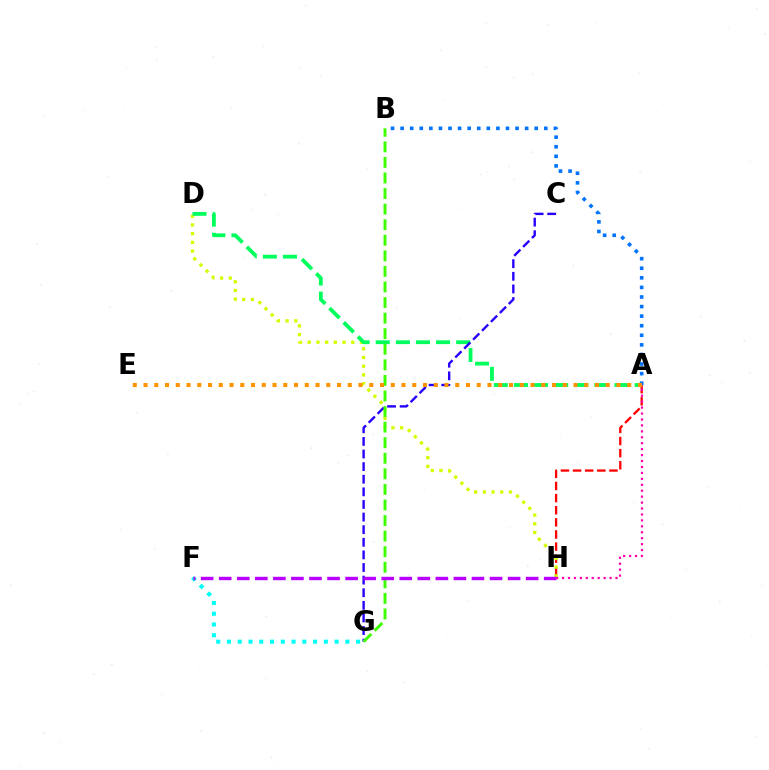{('A', 'H'): [{'color': '#ff0000', 'line_style': 'dashed', 'thickness': 1.65}, {'color': '#ff00ac', 'line_style': 'dotted', 'thickness': 1.61}], ('D', 'H'): [{'color': '#d1ff00', 'line_style': 'dotted', 'thickness': 2.37}], ('A', 'D'): [{'color': '#00ff5c', 'line_style': 'dashed', 'thickness': 2.73}], ('C', 'G'): [{'color': '#2500ff', 'line_style': 'dashed', 'thickness': 1.71}], ('A', 'B'): [{'color': '#0074ff', 'line_style': 'dotted', 'thickness': 2.6}], ('B', 'G'): [{'color': '#3dff00', 'line_style': 'dashed', 'thickness': 2.12}], ('A', 'E'): [{'color': '#ff9400', 'line_style': 'dotted', 'thickness': 2.92}], ('F', 'G'): [{'color': '#00fff6', 'line_style': 'dotted', 'thickness': 2.92}], ('F', 'H'): [{'color': '#b900ff', 'line_style': 'dashed', 'thickness': 2.45}]}